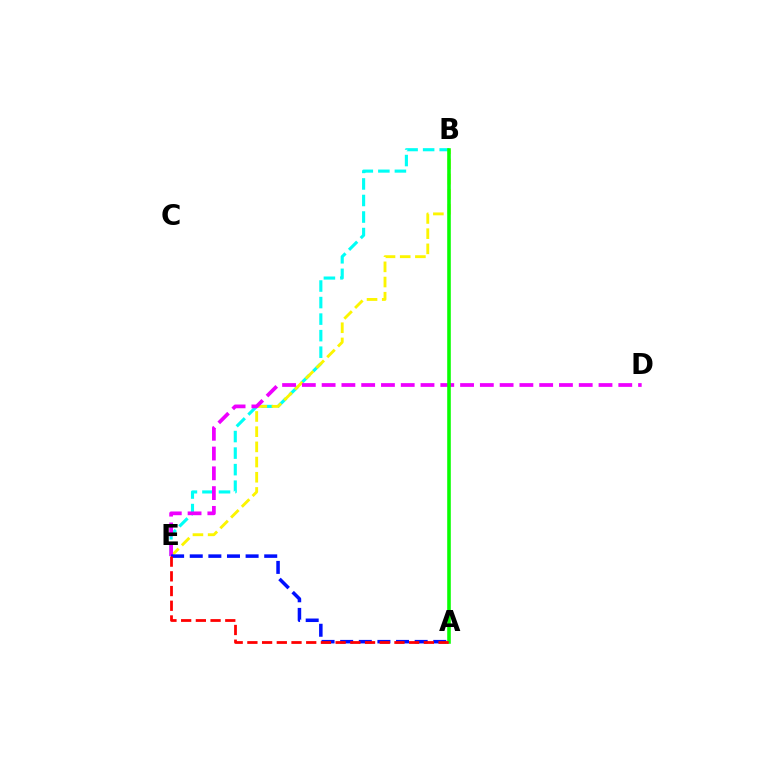{('B', 'E'): [{'color': '#00fff6', 'line_style': 'dashed', 'thickness': 2.25}, {'color': '#fcf500', 'line_style': 'dashed', 'thickness': 2.06}], ('D', 'E'): [{'color': '#ee00ff', 'line_style': 'dashed', 'thickness': 2.69}], ('A', 'B'): [{'color': '#08ff00', 'line_style': 'solid', 'thickness': 2.58}], ('A', 'E'): [{'color': '#0010ff', 'line_style': 'dashed', 'thickness': 2.53}, {'color': '#ff0000', 'line_style': 'dashed', 'thickness': 2.0}]}